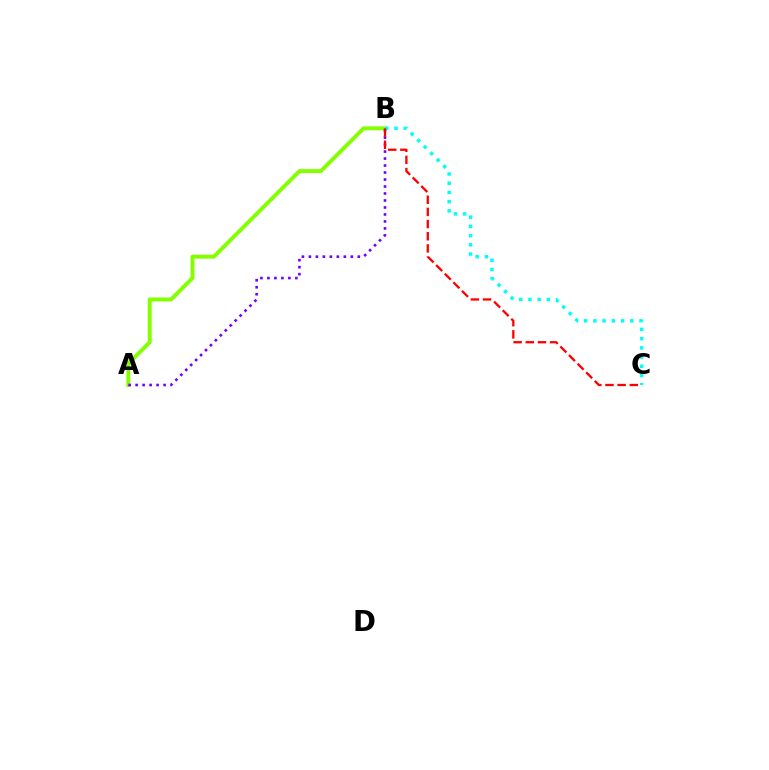{('A', 'B'): [{'color': '#84ff00', 'line_style': 'solid', 'thickness': 2.83}, {'color': '#7200ff', 'line_style': 'dotted', 'thickness': 1.9}], ('B', 'C'): [{'color': '#00fff6', 'line_style': 'dotted', 'thickness': 2.51}, {'color': '#ff0000', 'line_style': 'dashed', 'thickness': 1.65}]}